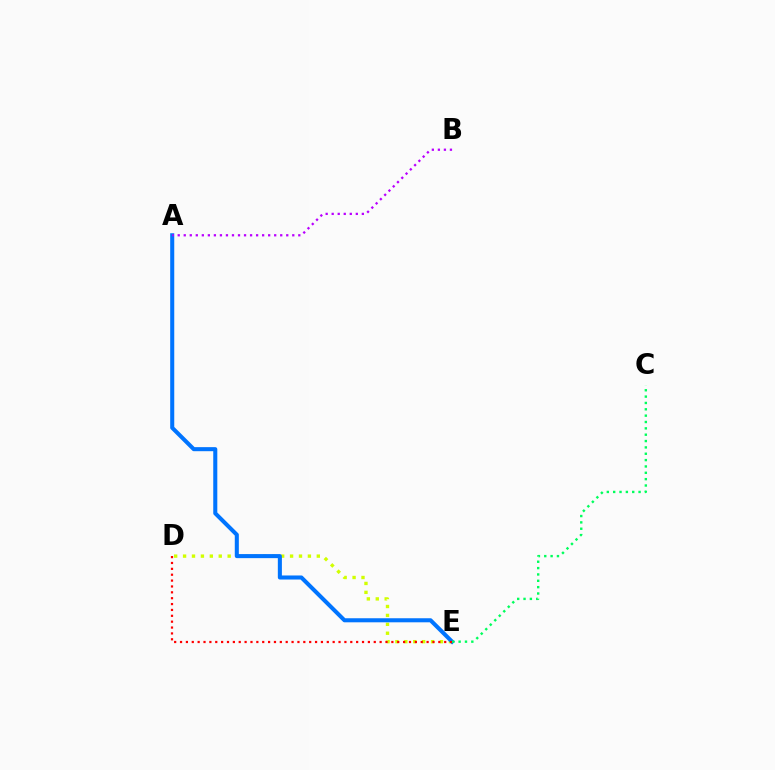{('D', 'E'): [{'color': '#d1ff00', 'line_style': 'dotted', 'thickness': 2.42}, {'color': '#ff0000', 'line_style': 'dotted', 'thickness': 1.6}], ('A', 'E'): [{'color': '#0074ff', 'line_style': 'solid', 'thickness': 2.92}], ('A', 'B'): [{'color': '#b900ff', 'line_style': 'dotted', 'thickness': 1.64}], ('C', 'E'): [{'color': '#00ff5c', 'line_style': 'dotted', 'thickness': 1.73}]}